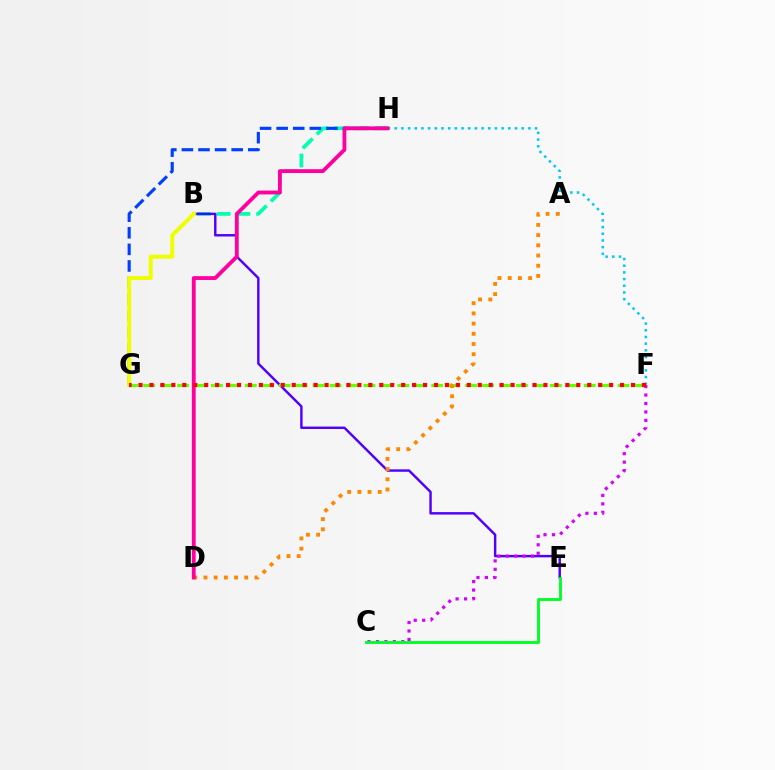{('B', 'H'): [{'color': '#00ffaf', 'line_style': 'dashed', 'thickness': 2.68}], ('G', 'H'): [{'color': '#003fff', 'line_style': 'dashed', 'thickness': 2.25}], ('F', 'H'): [{'color': '#00c7ff', 'line_style': 'dotted', 'thickness': 1.82}], ('B', 'E'): [{'color': '#4f00ff', 'line_style': 'solid', 'thickness': 1.75}], ('B', 'G'): [{'color': '#eeff00', 'line_style': 'solid', 'thickness': 2.88}], ('F', 'G'): [{'color': '#66ff00', 'line_style': 'dashed', 'thickness': 2.3}, {'color': '#ff0000', 'line_style': 'dotted', 'thickness': 2.97}], ('A', 'D'): [{'color': '#ff8800', 'line_style': 'dotted', 'thickness': 2.77}], ('D', 'H'): [{'color': '#ff00a0', 'line_style': 'solid', 'thickness': 2.76}], ('C', 'F'): [{'color': '#d600ff', 'line_style': 'dotted', 'thickness': 2.3}], ('C', 'E'): [{'color': '#00ff27', 'line_style': 'solid', 'thickness': 2.08}]}